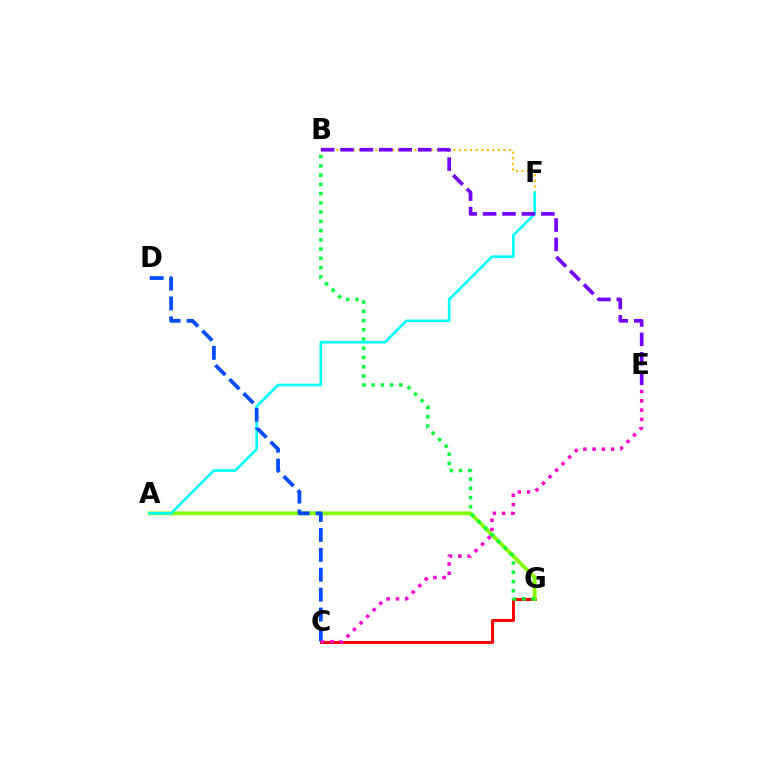{('C', 'G'): [{'color': '#ff0000', 'line_style': 'solid', 'thickness': 2.14}], ('A', 'G'): [{'color': '#84ff00', 'line_style': 'solid', 'thickness': 2.76}], ('B', 'F'): [{'color': '#ffbd00', 'line_style': 'dotted', 'thickness': 1.51}], ('A', 'F'): [{'color': '#00fff6', 'line_style': 'solid', 'thickness': 1.89}], ('C', 'D'): [{'color': '#004bff', 'line_style': 'dashed', 'thickness': 2.7}], ('B', 'G'): [{'color': '#00ff39', 'line_style': 'dotted', 'thickness': 2.51}], ('B', 'E'): [{'color': '#7200ff', 'line_style': 'dashed', 'thickness': 2.64}], ('C', 'E'): [{'color': '#ff00cf', 'line_style': 'dotted', 'thickness': 2.52}]}